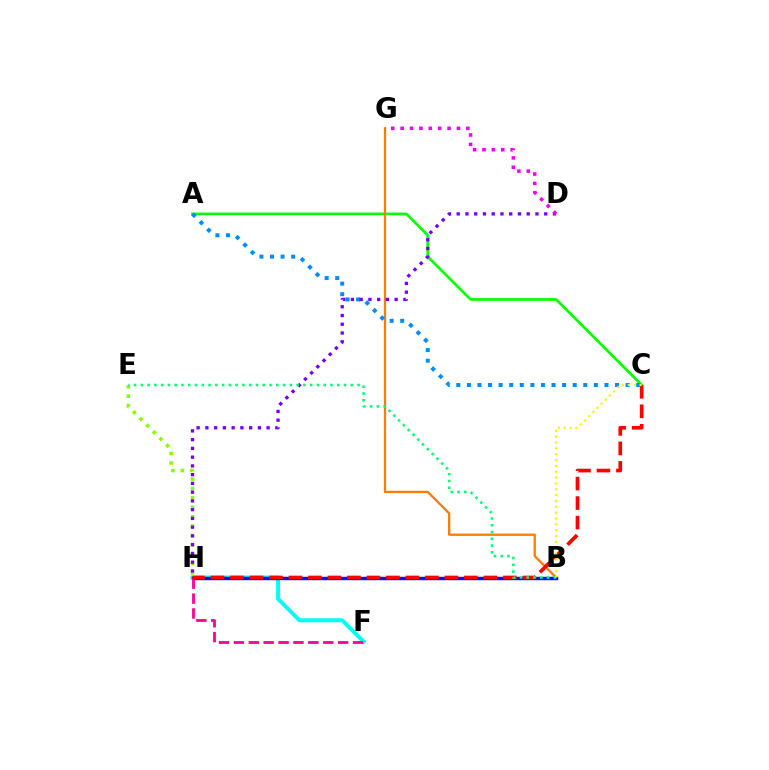{('A', 'C'): [{'color': '#08ff00', 'line_style': 'solid', 'thickness': 1.94}, {'color': '#008cff', 'line_style': 'dotted', 'thickness': 2.87}], ('E', 'H'): [{'color': '#84ff00', 'line_style': 'dotted', 'thickness': 2.55}], ('F', 'H'): [{'color': '#00fff6', 'line_style': 'solid', 'thickness': 2.85}, {'color': '#ff0094', 'line_style': 'dashed', 'thickness': 2.02}], ('B', 'G'): [{'color': '#ff7c00', 'line_style': 'solid', 'thickness': 1.65}], ('D', 'H'): [{'color': '#7200ff', 'line_style': 'dotted', 'thickness': 2.38}], ('D', 'G'): [{'color': '#ee00ff', 'line_style': 'dotted', 'thickness': 2.55}], ('B', 'H'): [{'color': '#0010ff', 'line_style': 'solid', 'thickness': 2.47}], ('C', 'H'): [{'color': '#ff0000', 'line_style': 'dashed', 'thickness': 2.65}], ('B', 'E'): [{'color': '#00ff74', 'line_style': 'dotted', 'thickness': 1.84}], ('B', 'C'): [{'color': '#fcf500', 'line_style': 'dotted', 'thickness': 1.59}]}